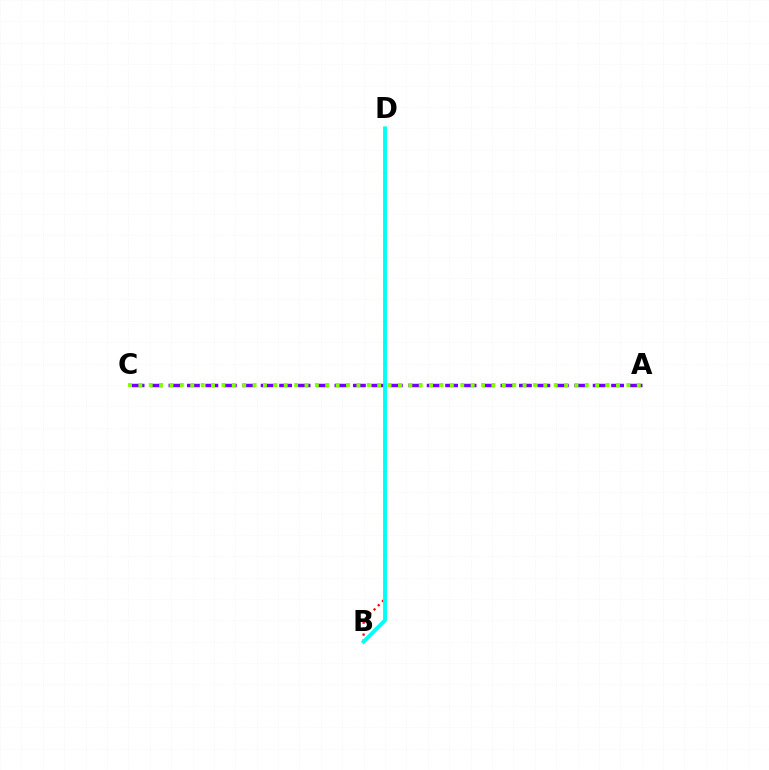{('B', 'D'): [{'color': '#ff0000', 'line_style': 'dotted', 'thickness': 1.62}, {'color': '#00fff6', 'line_style': 'solid', 'thickness': 2.77}], ('A', 'C'): [{'color': '#7200ff', 'line_style': 'dashed', 'thickness': 2.51}, {'color': '#84ff00', 'line_style': 'dotted', 'thickness': 2.82}]}